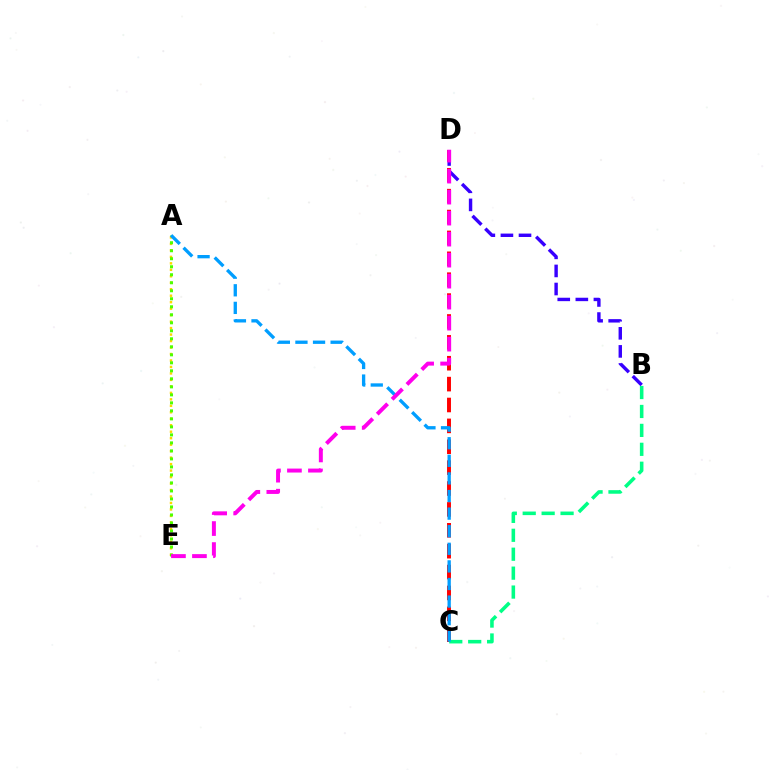{('B', 'D'): [{'color': '#3700ff', 'line_style': 'dashed', 'thickness': 2.46}], ('A', 'E'): [{'color': '#ffd500', 'line_style': 'dotted', 'thickness': 1.76}, {'color': '#4fff00', 'line_style': 'dotted', 'thickness': 2.18}], ('C', 'D'): [{'color': '#ff0000', 'line_style': 'dashed', 'thickness': 2.84}], ('B', 'C'): [{'color': '#00ff86', 'line_style': 'dashed', 'thickness': 2.57}], ('A', 'C'): [{'color': '#009eff', 'line_style': 'dashed', 'thickness': 2.39}], ('D', 'E'): [{'color': '#ff00ed', 'line_style': 'dashed', 'thickness': 2.85}]}